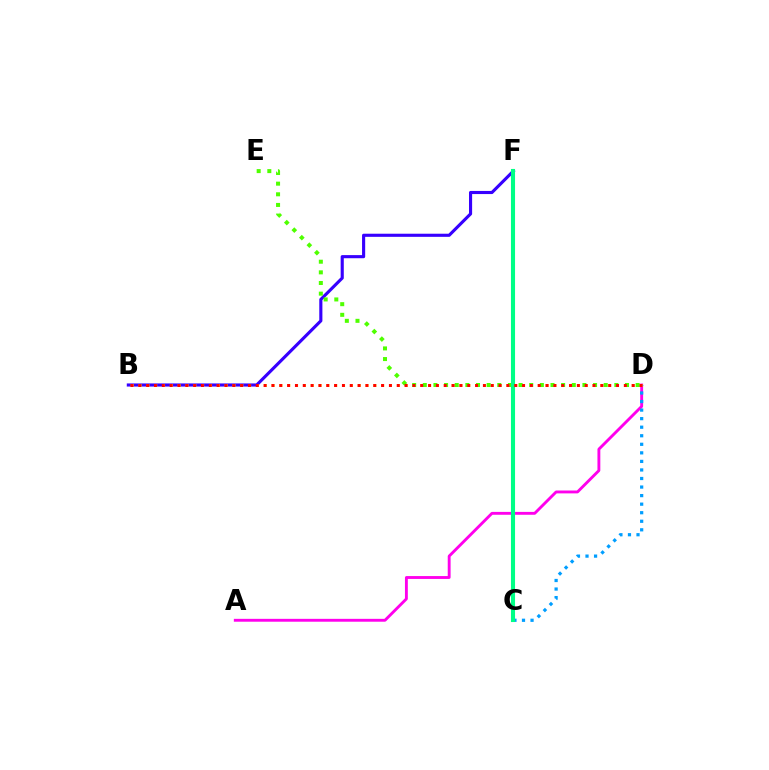{('B', 'F'): [{'color': '#3700ff', 'line_style': 'solid', 'thickness': 2.25}], ('A', 'D'): [{'color': '#ff00ed', 'line_style': 'solid', 'thickness': 2.07}], ('C', 'D'): [{'color': '#009eff', 'line_style': 'dotted', 'thickness': 2.32}], ('B', 'D'): [{'color': '#ffd500', 'line_style': 'dotted', 'thickness': 2.13}, {'color': '#ff0000', 'line_style': 'dotted', 'thickness': 2.13}], ('D', 'E'): [{'color': '#4fff00', 'line_style': 'dotted', 'thickness': 2.89}], ('C', 'F'): [{'color': '#00ff86', 'line_style': 'solid', 'thickness': 2.95}]}